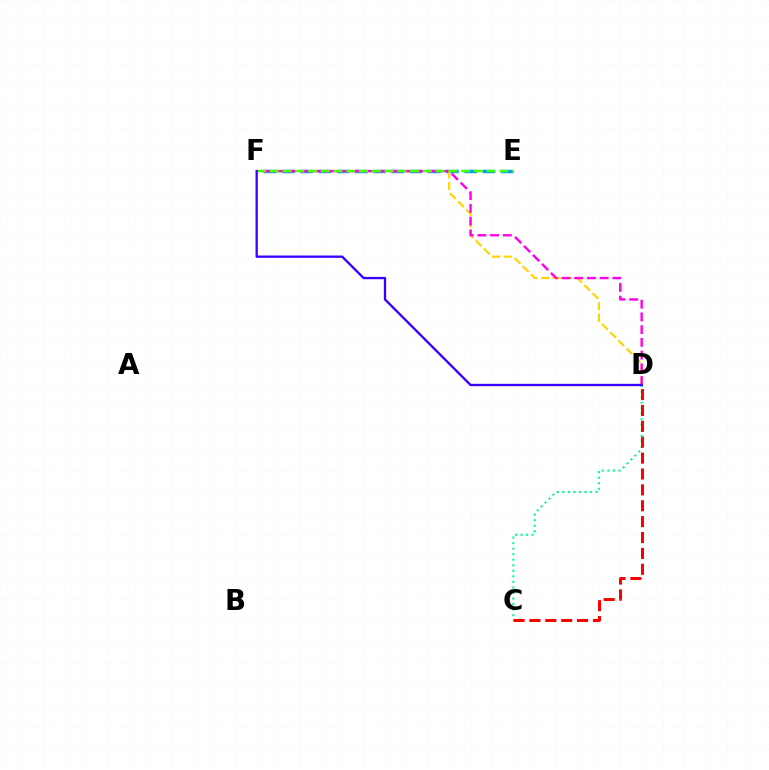{('C', 'D'): [{'color': '#00ff86', 'line_style': 'dotted', 'thickness': 1.51}, {'color': '#ff0000', 'line_style': 'dashed', 'thickness': 2.16}], ('E', 'F'): [{'color': '#009eff', 'line_style': 'dashed', 'thickness': 2.48}, {'color': '#4fff00', 'line_style': 'dashed', 'thickness': 1.73}], ('D', 'F'): [{'color': '#ffd500', 'line_style': 'dashed', 'thickness': 1.57}, {'color': '#ff00ed', 'line_style': 'dashed', 'thickness': 1.73}, {'color': '#3700ff', 'line_style': 'solid', 'thickness': 1.67}]}